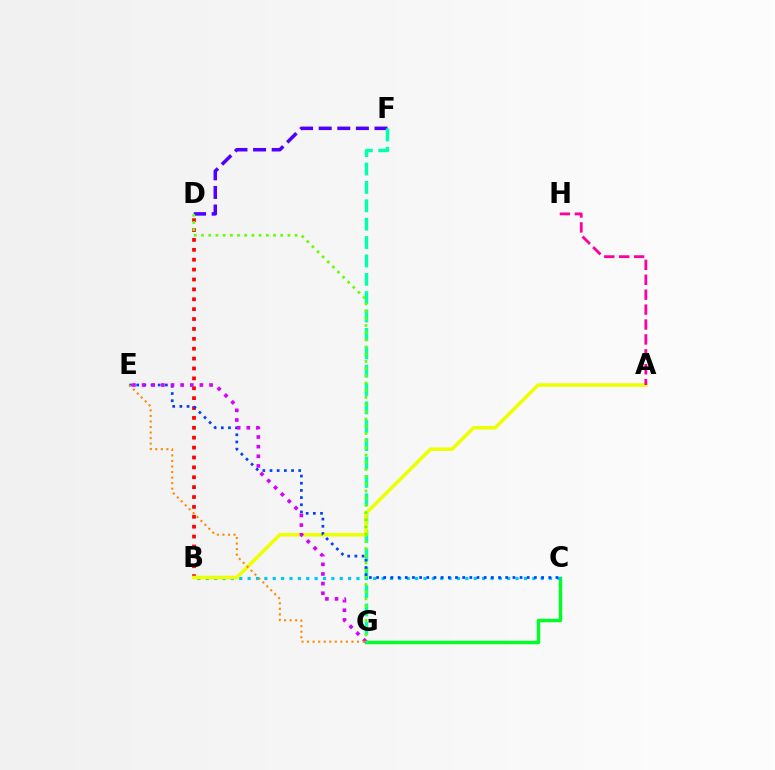{('D', 'F'): [{'color': '#4f00ff', 'line_style': 'dashed', 'thickness': 2.53}], ('C', 'G'): [{'color': '#00ff27', 'line_style': 'solid', 'thickness': 2.47}], ('F', 'G'): [{'color': '#00ffaf', 'line_style': 'dashed', 'thickness': 2.5}], ('B', 'D'): [{'color': '#ff0000', 'line_style': 'dotted', 'thickness': 2.69}], ('B', 'C'): [{'color': '#00c7ff', 'line_style': 'dotted', 'thickness': 2.27}], ('A', 'B'): [{'color': '#eeff00', 'line_style': 'solid', 'thickness': 2.54}], ('C', 'E'): [{'color': '#003fff', 'line_style': 'dotted', 'thickness': 1.95}], ('E', 'G'): [{'color': '#d600ff', 'line_style': 'dotted', 'thickness': 2.62}, {'color': '#ff8800', 'line_style': 'dotted', 'thickness': 1.51}], ('D', 'G'): [{'color': '#66ff00', 'line_style': 'dotted', 'thickness': 1.96}], ('A', 'H'): [{'color': '#ff00a0', 'line_style': 'dashed', 'thickness': 2.03}]}